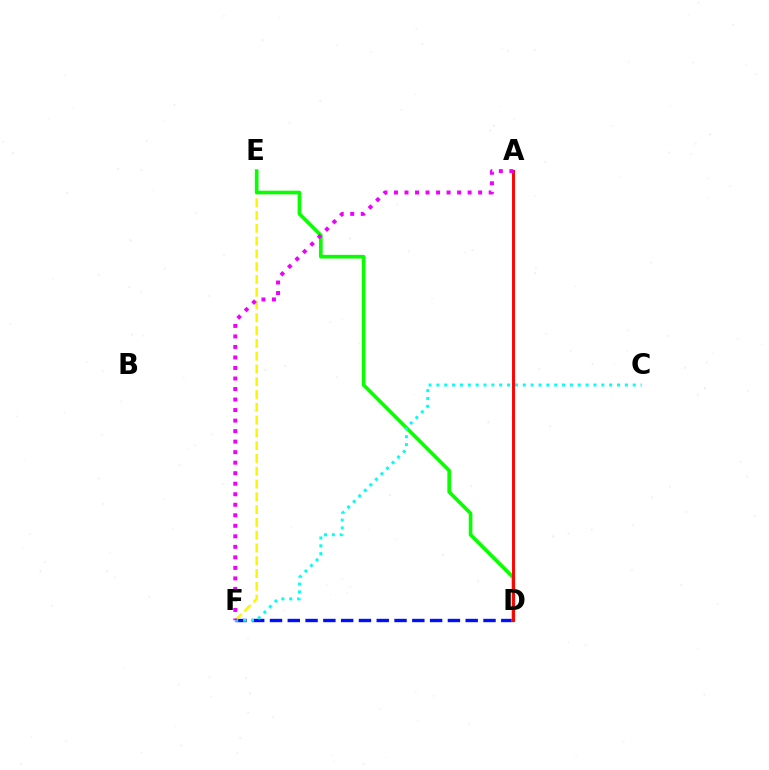{('D', 'F'): [{'color': '#0010ff', 'line_style': 'dashed', 'thickness': 2.42}], ('E', 'F'): [{'color': '#fcf500', 'line_style': 'dashed', 'thickness': 1.74}], ('D', 'E'): [{'color': '#08ff00', 'line_style': 'solid', 'thickness': 2.62}], ('C', 'F'): [{'color': '#00fff6', 'line_style': 'dotted', 'thickness': 2.13}], ('A', 'D'): [{'color': '#ff0000', 'line_style': 'solid', 'thickness': 2.1}], ('A', 'F'): [{'color': '#ee00ff', 'line_style': 'dotted', 'thickness': 2.86}]}